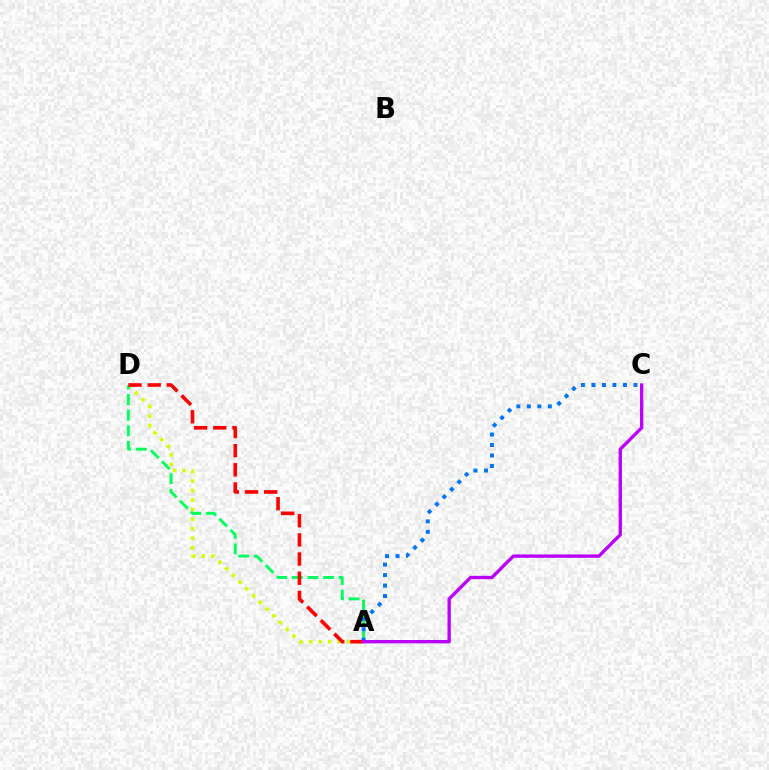{('A', 'D'): [{'color': '#d1ff00', 'line_style': 'dotted', 'thickness': 2.59}, {'color': '#00ff5c', 'line_style': 'dashed', 'thickness': 2.12}, {'color': '#ff0000', 'line_style': 'dashed', 'thickness': 2.6}], ('A', 'C'): [{'color': '#0074ff', 'line_style': 'dotted', 'thickness': 2.85}, {'color': '#b900ff', 'line_style': 'solid', 'thickness': 2.41}]}